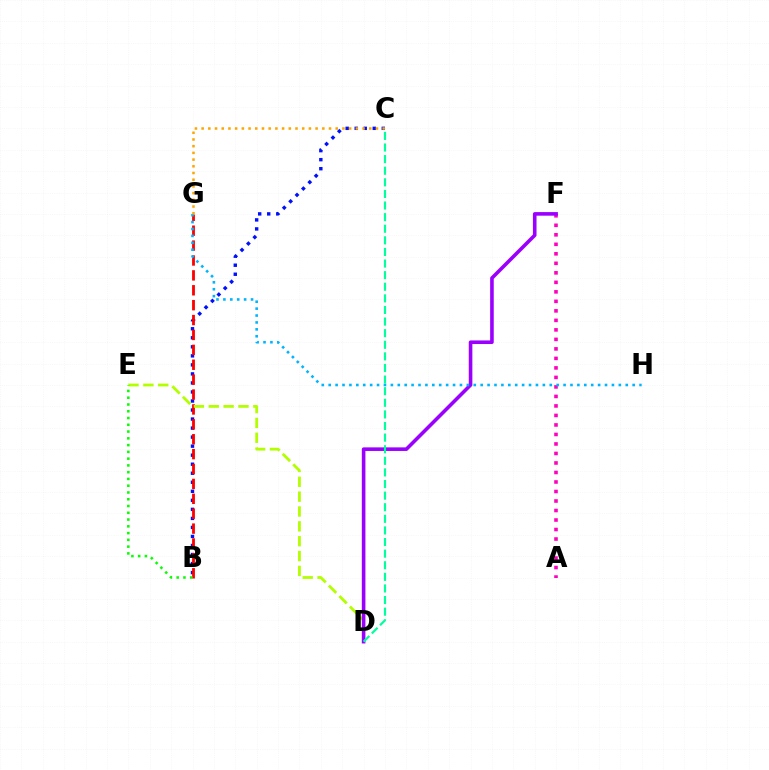{('A', 'F'): [{'color': '#ff00bd', 'line_style': 'dotted', 'thickness': 2.58}], ('B', 'C'): [{'color': '#0010ff', 'line_style': 'dotted', 'thickness': 2.45}], ('B', 'G'): [{'color': '#ff0000', 'line_style': 'dashed', 'thickness': 2.02}], ('D', 'E'): [{'color': '#b3ff00', 'line_style': 'dashed', 'thickness': 2.02}], ('D', 'F'): [{'color': '#9b00ff', 'line_style': 'solid', 'thickness': 2.59}], ('G', 'H'): [{'color': '#00b5ff', 'line_style': 'dotted', 'thickness': 1.88}], ('B', 'E'): [{'color': '#08ff00', 'line_style': 'dotted', 'thickness': 1.84}], ('C', 'G'): [{'color': '#ffa500', 'line_style': 'dotted', 'thickness': 1.82}], ('C', 'D'): [{'color': '#00ff9d', 'line_style': 'dashed', 'thickness': 1.58}]}